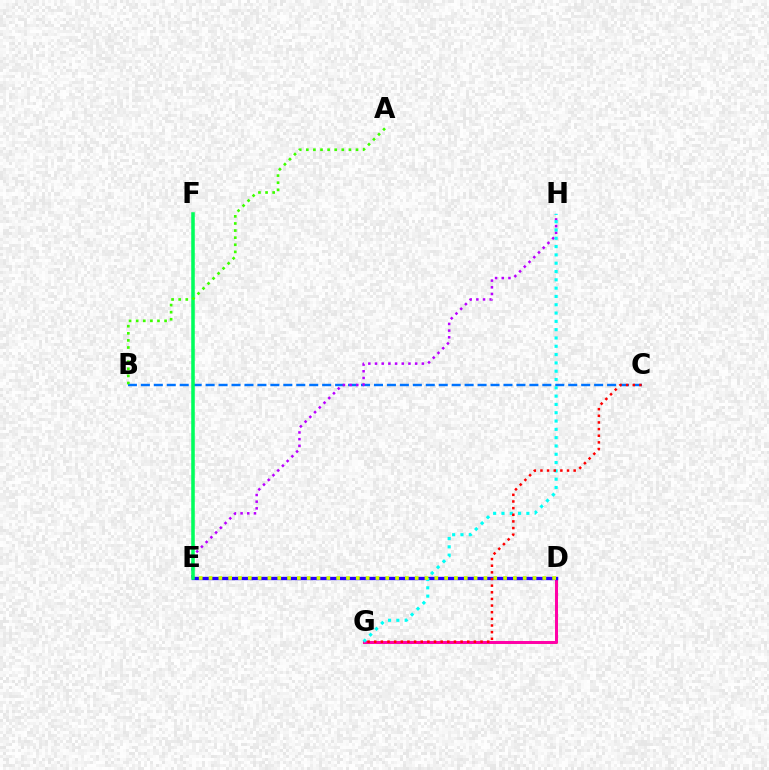{('D', 'G'): [{'color': '#ff9400', 'line_style': 'solid', 'thickness': 2.18}, {'color': '#ff00ac', 'line_style': 'solid', 'thickness': 2.12}], ('B', 'C'): [{'color': '#0074ff', 'line_style': 'dashed', 'thickness': 1.76}], ('E', 'H'): [{'color': '#b900ff', 'line_style': 'dotted', 'thickness': 1.82}], ('D', 'E'): [{'color': '#2500ff', 'line_style': 'solid', 'thickness': 2.4}, {'color': '#d1ff00', 'line_style': 'dotted', 'thickness': 2.67}], ('G', 'H'): [{'color': '#00fff6', 'line_style': 'dotted', 'thickness': 2.26}], ('E', 'F'): [{'color': '#00ff5c', 'line_style': 'solid', 'thickness': 2.56}], ('C', 'G'): [{'color': '#ff0000', 'line_style': 'dotted', 'thickness': 1.81}], ('A', 'B'): [{'color': '#3dff00', 'line_style': 'dotted', 'thickness': 1.93}]}